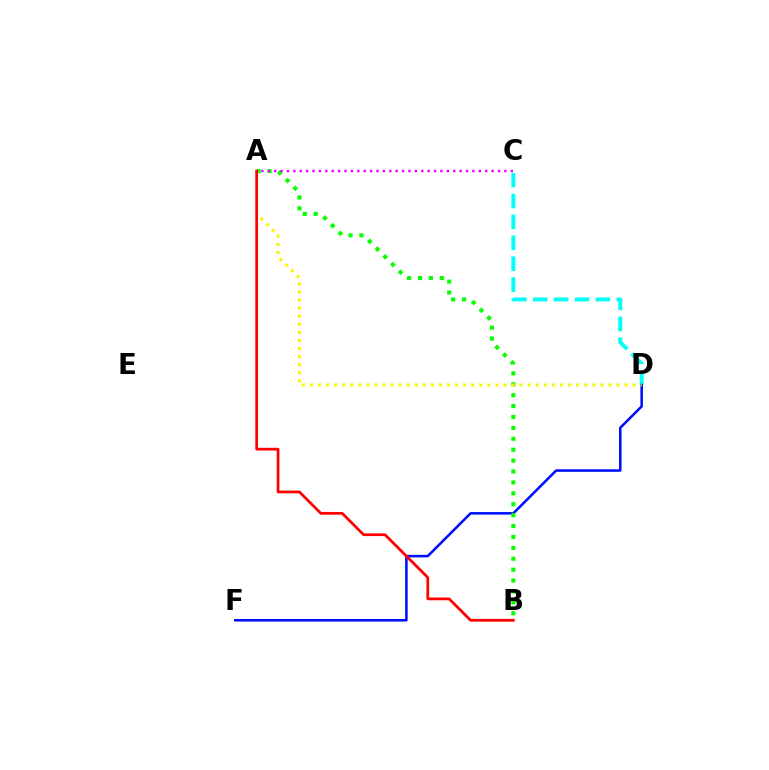{('C', 'D'): [{'color': '#00fff6', 'line_style': 'dashed', 'thickness': 2.84}], ('D', 'F'): [{'color': '#0010ff', 'line_style': 'solid', 'thickness': 1.83}], ('A', 'B'): [{'color': '#08ff00', 'line_style': 'dotted', 'thickness': 2.96}, {'color': '#ff0000', 'line_style': 'solid', 'thickness': 1.97}], ('A', 'D'): [{'color': '#fcf500', 'line_style': 'dotted', 'thickness': 2.19}], ('A', 'C'): [{'color': '#ee00ff', 'line_style': 'dotted', 'thickness': 1.74}]}